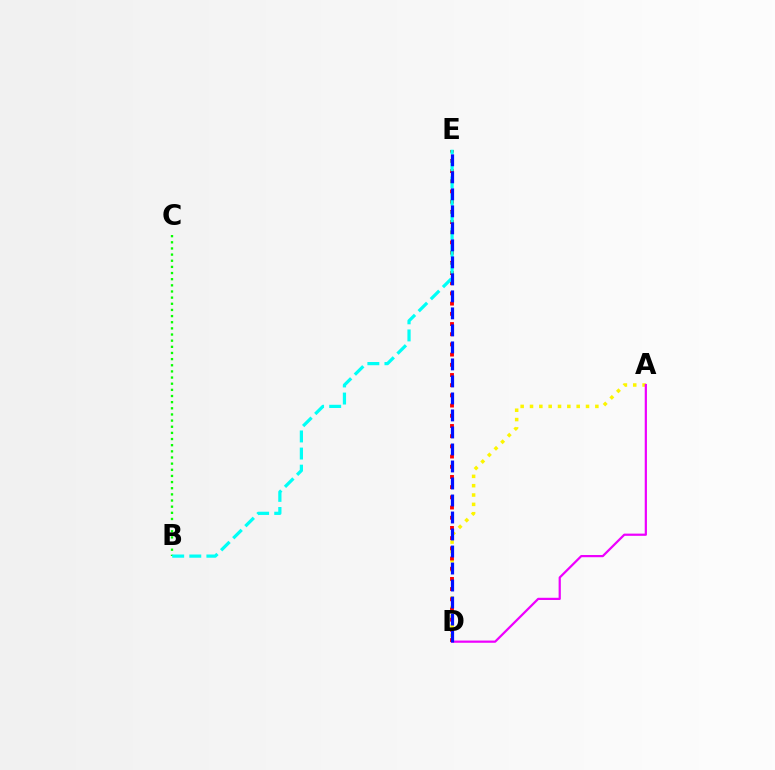{('B', 'C'): [{'color': '#08ff00', 'line_style': 'dotted', 'thickness': 1.67}], ('A', 'D'): [{'color': '#fcf500', 'line_style': 'dotted', 'thickness': 2.54}, {'color': '#ee00ff', 'line_style': 'solid', 'thickness': 1.6}], ('D', 'E'): [{'color': '#ff0000', 'line_style': 'dotted', 'thickness': 2.77}, {'color': '#0010ff', 'line_style': 'dashed', 'thickness': 2.31}], ('B', 'E'): [{'color': '#00fff6', 'line_style': 'dashed', 'thickness': 2.32}]}